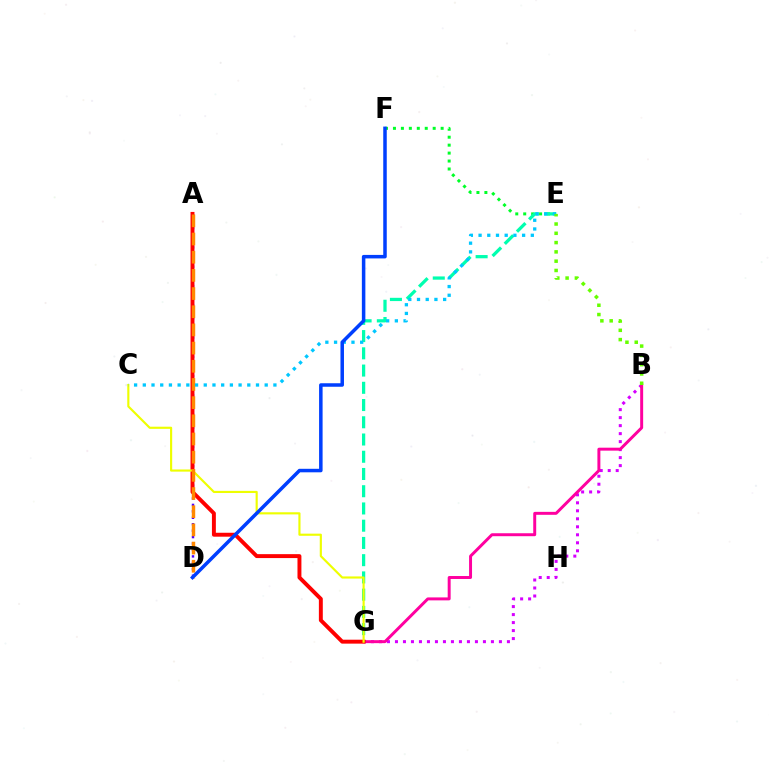{('B', 'G'): [{'color': '#d600ff', 'line_style': 'dotted', 'thickness': 2.17}, {'color': '#ff00a0', 'line_style': 'solid', 'thickness': 2.13}], ('E', 'F'): [{'color': '#00ff27', 'line_style': 'dotted', 'thickness': 2.16}], ('A', 'D'): [{'color': '#4f00ff', 'line_style': 'dotted', 'thickness': 1.75}, {'color': '#ff8800', 'line_style': 'dashed', 'thickness': 2.47}], ('E', 'G'): [{'color': '#00ffaf', 'line_style': 'dashed', 'thickness': 2.34}], ('A', 'G'): [{'color': '#ff0000', 'line_style': 'solid', 'thickness': 2.83}], ('C', 'G'): [{'color': '#eeff00', 'line_style': 'solid', 'thickness': 1.55}], ('C', 'E'): [{'color': '#00c7ff', 'line_style': 'dotted', 'thickness': 2.37}], ('B', 'E'): [{'color': '#66ff00', 'line_style': 'dotted', 'thickness': 2.52}], ('D', 'F'): [{'color': '#003fff', 'line_style': 'solid', 'thickness': 2.53}]}